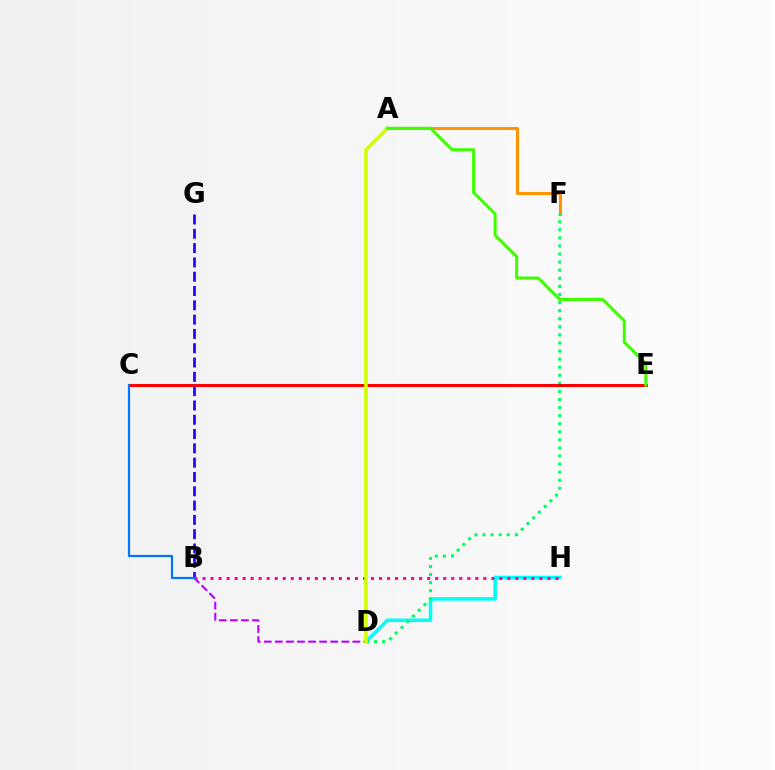{('D', 'H'): [{'color': '#00fff6', 'line_style': 'solid', 'thickness': 2.55}], ('A', 'F'): [{'color': '#ff9400', 'line_style': 'solid', 'thickness': 2.2}], ('B', 'D'): [{'color': '#b900ff', 'line_style': 'dashed', 'thickness': 1.5}], ('D', 'F'): [{'color': '#00ff5c', 'line_style': 'dotted', 'thickness': 2.19}], ('C', 'E'): [{'color': '#ff0000', 'line_style': 'solid', 'thickness': 2.18}], ('B', 'G'): [{'color': '#2500ff', 'line_style': 'dashed', 'thickness': 1.94}], ('B', 'H'): [{'color': '#ff00ac', 'line_style': 'dotted', 'thickness': 2.18}], ('A', 'D'): [{'color': '#d1ff00', 'line_style': 'solid', 'thickness': 2.62}], ('A', 'E'): [{'color': '#3dff00', 'line_style': 'solid', 'thickness': 2.18}], ('B', 'C'): [{'color': '#0074ff', 'line_style': 'solid', 'thickness': 1.59}]}